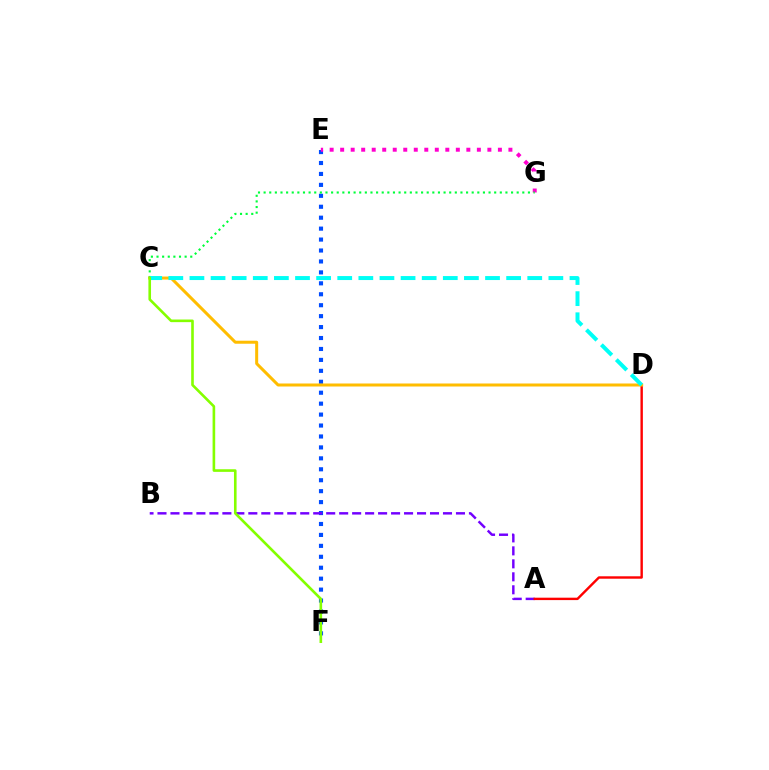{('E', 'F'): [{'color': '#004bff', 'line_style': 'dotted', 'thickness': 2.97}], ('A', 'B'): [{'color': '#7200ff', 'line_style': 'dashed', 'thickness': 1.76}], ('E', 'G'): [{'color': '#ff00cf', 'line_style': 'dotted', 'thickness': 2.86}], ('A', 'D'): [{'color': '#ff0000', 'line_style': 'solid', 'thickness': 1.74}], ('C', 'G'): [{'color': '#00ff39', 'line_style': 'dotted', 'thickness': 1.53}], ('C', 'D'): [{'color': '#ffbd00', 'line_style': 'solid', 'thickness': 2.17}, {'color': '#00fff6', 'line_style': 'dashed', 'thickness': 2.87}], ('C', 'F'): [{'color': '#84ff00', 'line_style': 'solid', 'thickness': 1.89}]}